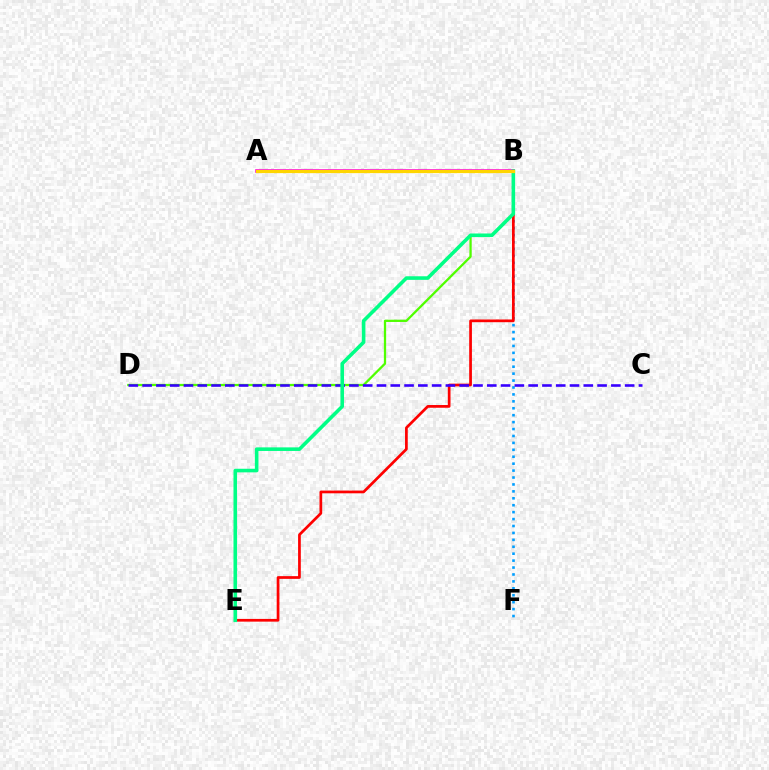{('B', 'F'): [{'color': '#009eff', 'line_style': 'dotted', 'thickness': 1.88}], ('B', 'E'): [{'color': '#ff0000', 'line_style': 'solid', 'thickness': 1.96}, {'color': '#00ff86', 'line_style': 'solid', 'thickness': 2.58}], ('B', 'D'): [{'color': '#4fff00', 'line_style': 'solid', 'thickness': 1.64}], ('C', 'D'): [{'color': '#3700ff', 'line_style': 'dashed', 'thickness': 1.87}], ('A', 'B'): [{'color': '#ff00ed', 'line_style': 'solid', 'thickness': 2.59}, {'color': '#ffd500', 'line_style': 'solid', 'thickness': 2.33}]}